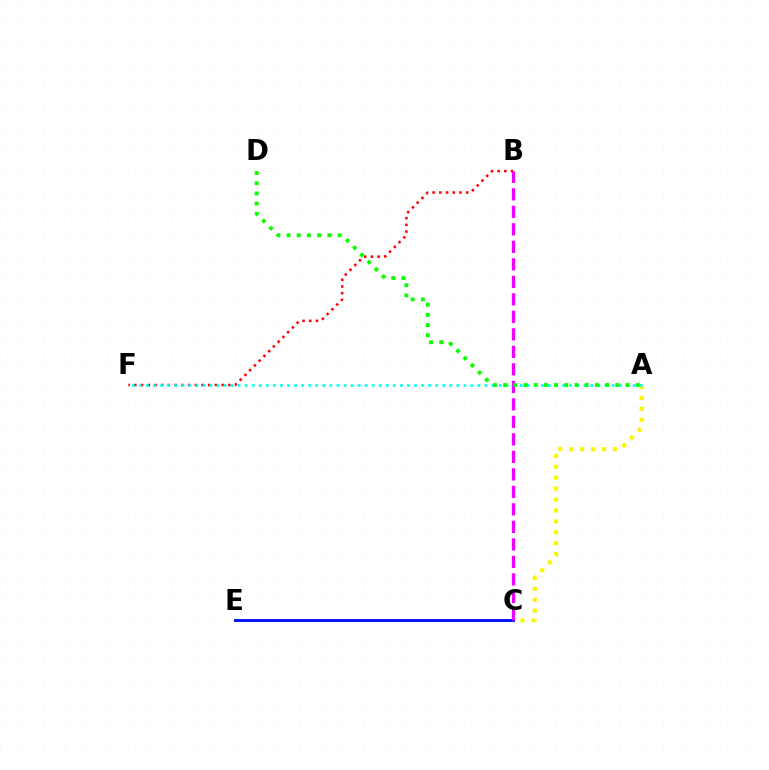{('A', 'C'): [{'color': '#fcf500', 'line_style': 'dotted', 'thickness': 2.96}], ('C', 'E'): [{'color': '#0010ff', 'line_style': 'solid', 'thickness': 2.08}], ('B', 'F'): [{'color': '#ff0000', 'line_style': 'dotted', 'thickness': 1.83}], ('A', 'F'): [{'color': '#00fff6', 'line_style': 'dotted', 'thickness': 1.92}], ('B', 'C'): [{'color': '#ee00ff', 'line_style': 'dashed', 'thickness': 2.38}], ('A', 'D'): [{'color': '#08ff00', 'line_style': 'dotted', 'thickness': 2.77}]}